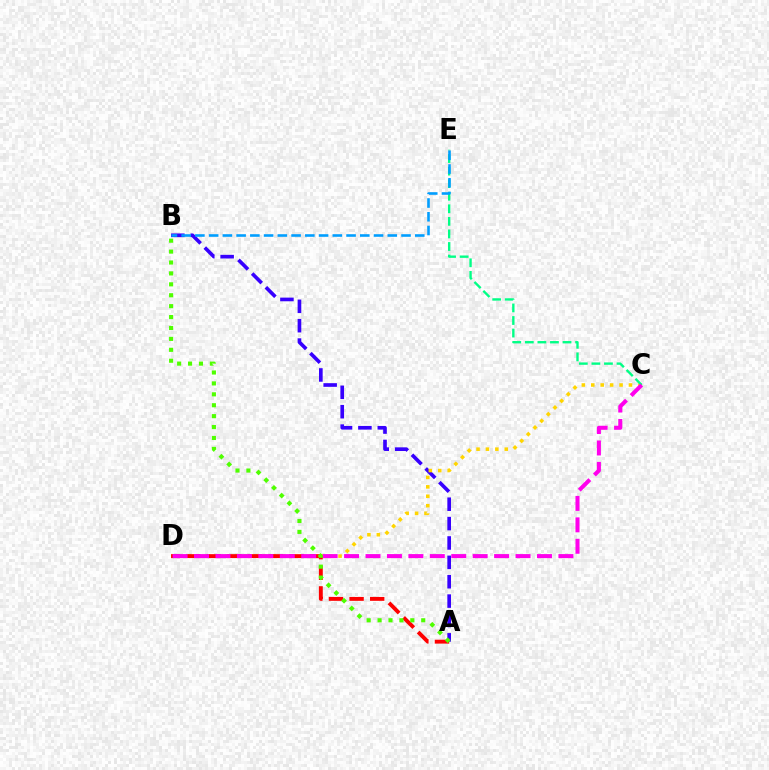{('A', 'B'): [{'color': '#3700ff', 'line_style': 'dashed', 'thickness': 2.63}, {'color': '#4fff00', 'line_style': 'dotted', 'thickness': 2.96}], ('C', 'D'): [{'color': '#ffd500', 'line_style': 'dotted', 'thickness': 2.56}, {'color': '#ff00ed', 'line_style': 'dashed', 'thickness': 2.91}], ('A', 'D'): [{'color': '#ff0000', 'line_style': 'dashed', 'thickness': 2.8}], ('C', 'E'): [{'color': '#00ff86', 'line_style': 'dashed', 'thickness': 1.71}], ('B', 'E'): [{'color': '#009eff', 'line_style': 'dashed', 'thickness': 1.87}]}